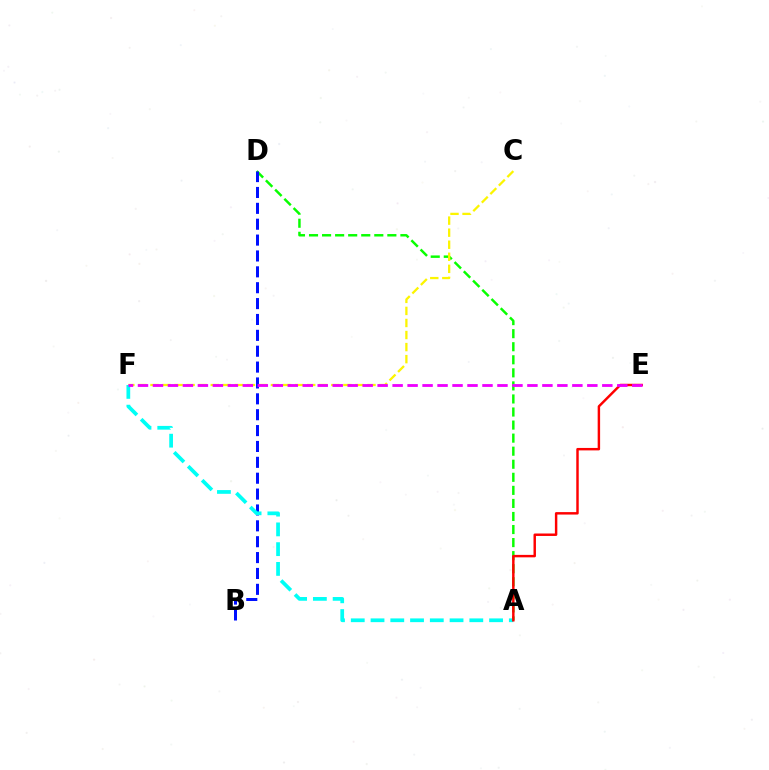{('A', 'D'): [{'color': '#08ff00', 'line_style': 'dashed', 'thickness': 1.77}], ('B', 'D'): [{'color': '#0010ff', 'line_style': 'dashed', 'thickness': 2.16}], ('C', 'F'): [{'color': '#fcf500', 'line_style': 'dashed', 'thickness': 1.64}], ('A', 'F'): [{'color': '#00fff6', 'line_style': 'dashed', 'thickness': 2.68}], ('A', 'E'): [{'color': '#ff0000', 'line_style': 'solid', 'thickness': 1.77}], ('E', 'F'): [{'color': '#ee00ff', 'line_style': 'dashed', 'thickness': 2.03}]}